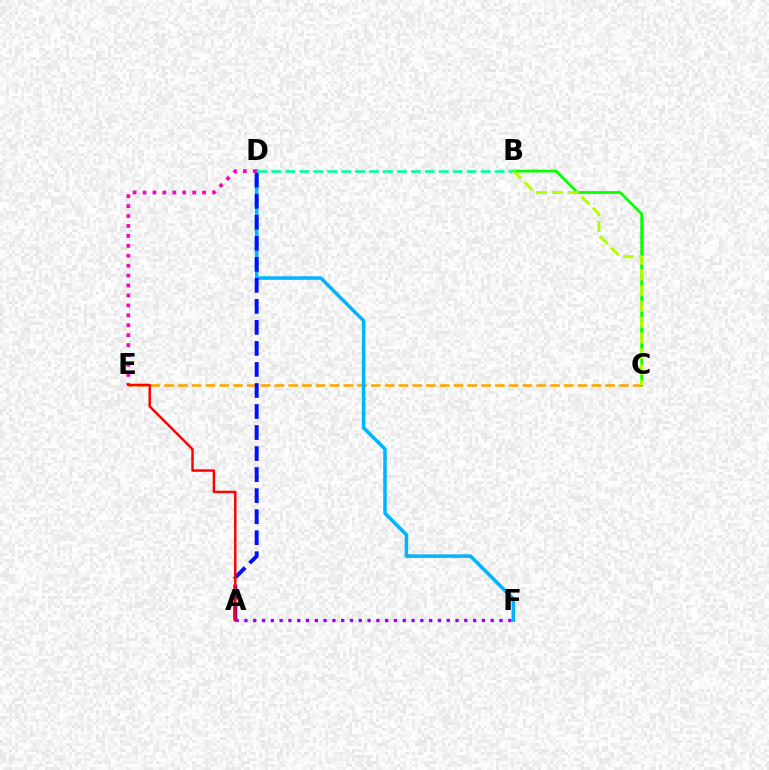{('C', 'E'): [{'color': '#ffa500', 'line_style': 'dashed', 'thickness': 1.87}], ('D', 'F'): [{'color': '#00b5ff', 'line_style': 'solid', 'thickness': 2.54}], ('B', 'C'): [{'color': '#08ff00', 'line_style': 'solid', 'thickness': 2.0}, {'color': '#b3ff00', 'line_style': 'dashed', 'thickness': 2.14}], ('D', 'E'): [{'color': '#ff00bd', 'line_style': 'dotted', 'thickness': 2.7}], ('B', 'D'): [{'color': '#00ff9d', 'line_style': 'dashed', 'thickness': 1.9}], ('A', 'D'): [{'color': '#0010ff', 'line_style': 'dashed', 'thickness': 2.86}], ('A', 'E'): [{'color': '#ff0000', 'line_style': 'solid', 'thickness': 1.77}], ('A', 'F'): [{'color': '#9b00ff', 'line_style': 'dotted', 'thickness': 2.39}]}